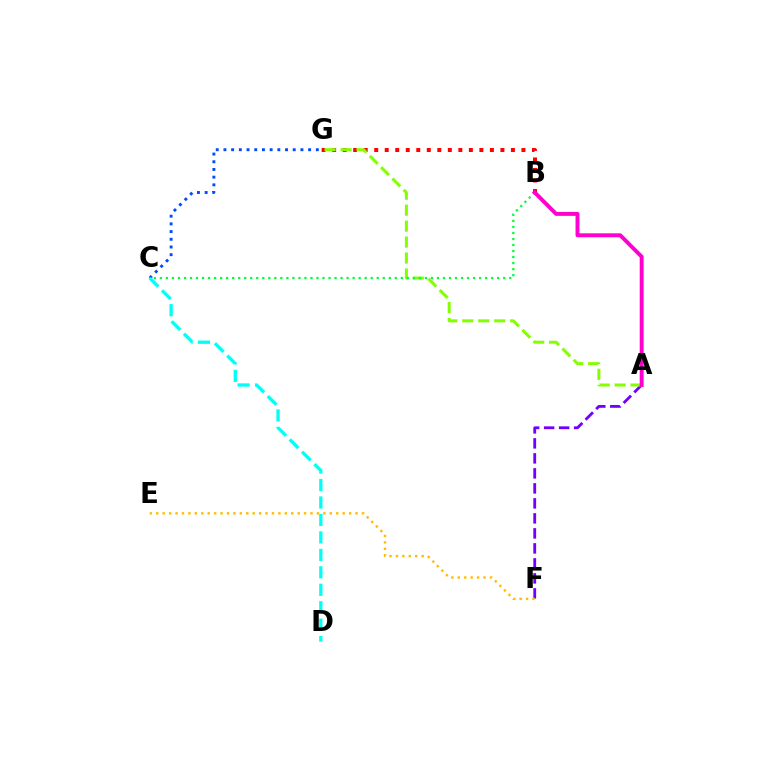{('B', 'G'): [{'color': '#ff0000', 'line_style': 'dotted', 'thickness': 2.86}], ('A', 'F'): [{'color': '#7200ff', 'line_style': 'dashed', 'thickness': 2.04}], ('E', 'F'): [{'color': '#ffbd00', 'line_style': 'dotted', 'thickness': 1.75}], ('A', 'G'): [{'color': '#84ff00', 'line_style': 'dashed', 'thickness': 2.17}], ('C', 'G'): [{'color': '#004bff', 'line_style': 'dotted', 'thickness': 2.09}], ('C', 'D'): [{'color': '#00fff6', 'line_style': 'dashed', 'thickness': 2.37}], ('B', 'C'): [{'color': '#00ff39', 'line_style': 'dotted', 'thickness': 1.64}], ('A', 'B'): [{'color': '#ff00cf', 'line_style': 'solid', 'thickness': 2.83}]}